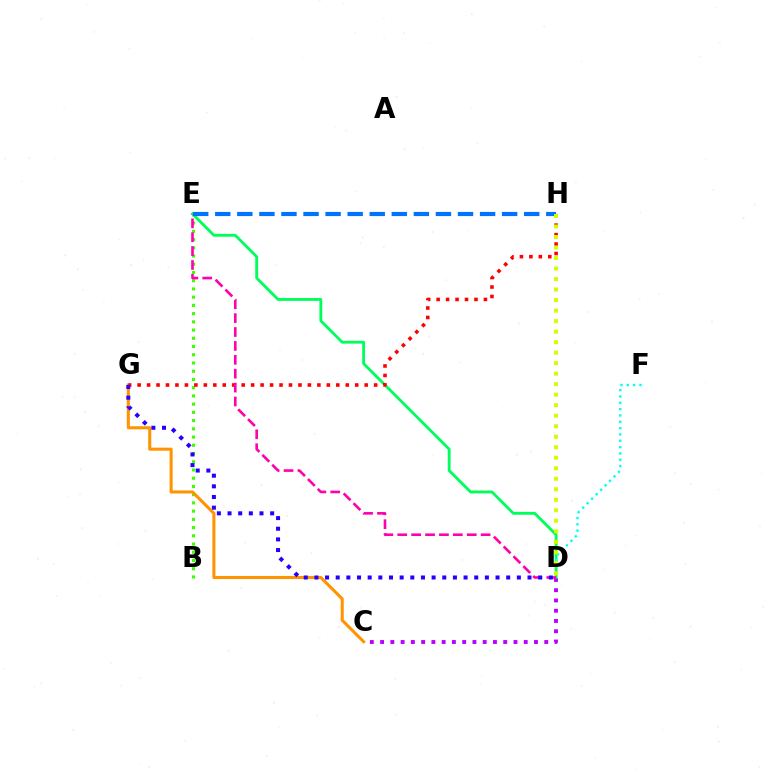{('B', 'E'): [{'color': '#3dff00', 'line_style': 'dotted', 'thickness': 2.24}], ('C', 'D'): [{'color': '#b900ff', 'line_style': 'dotted', 'thickness': 2.79}], ('C', 'G'): [{'color': '#ff9400', 'line_style': 'solid', 'thickness': 2.21}], ('D', 'E'): [{'color': '#00ff5c', 'line_style': 'solid', 'thickness': 2.05}, {'color': '#ff00ac', 'line_style': 'dashed', 'thickness': 1.89}], ('D', 'F'): [{'color': '#00fff6', 'line_style': 'dotted', 'thickness': 1.72}], ('G', 'H'): [{'color': '#ff0000', 'line_style': 'dotted', 'thickness': 2.57}], ('D', 'G'): [{'color': '#2500ff', 'line_style': 'dotted', 'thickness': 2.9}], ('E', 'H'): [{'color': '#0074ff', 'line_style': 'dashed', 'thickness': 3.0}], ('D', 'H'): [{'color': '#d1ff00', 'line_style': 'dotted', 'thickness': 2.86}]}